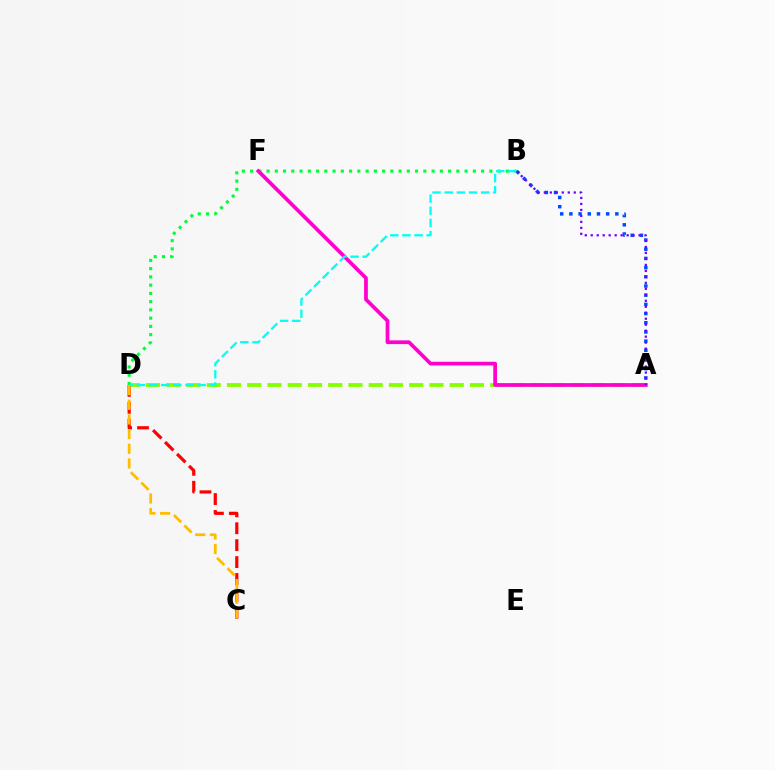{('A', 'D'): [{'color': '#84ff00', 'line_style': 'dashed', 'thickness': 2.75}], ('A', 'B'): [{'color': '#004bff', 'line_style': 'dotted', 'thickness': 2.5}, {'color': '#7200ff', 'line_style': 'dotted', 'thickness': 1.62}], ('B', 'D'): [{'color': '#00ff39', 'line_style': 'dotted', 'thickness': 2.24}, {'color': '#00fff6', 'line_style': 'dashed', 'thickness': 1.65}], ('A', 'F'): [{'color': '#ff00cf', 'line_style': 'solid', 'thickness': 2.68}], ('C', 'D'): [{'color': '#ff0000', 'line_style': 'dashed', 'thickness': 2.3}, {'color': '#ffbd00', 'line_style': 'dashed', 'thickness': 1.99}]}